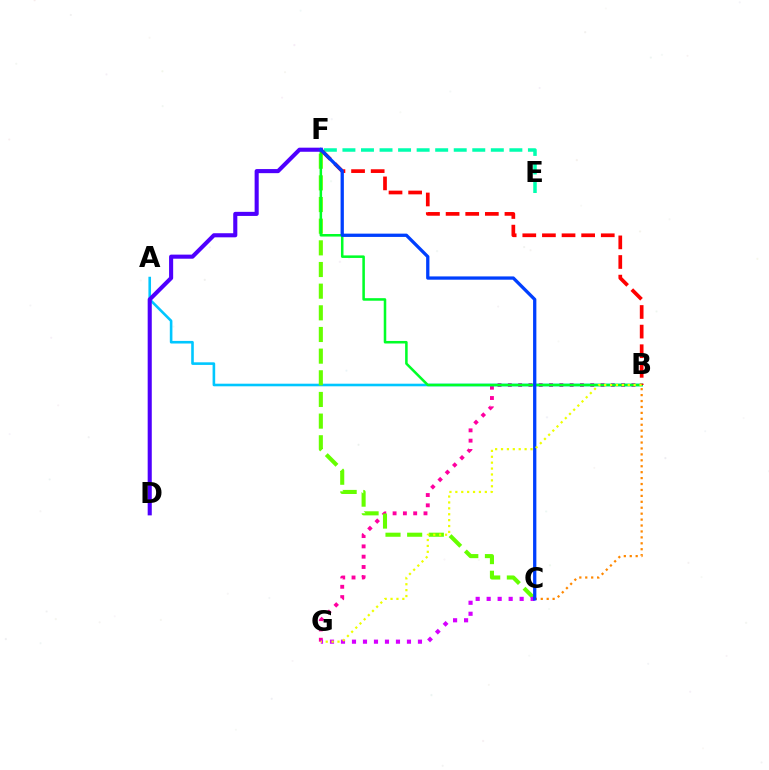{('B', 'G'): [{'color': '#ff00a0', 'line_style': 'dotted', 'thickness': 2.8}, {'color': '#eeff00', 'line_style': 'dotted', 'thickness': 1.6}], ('E', 'F'): [{'color': '#00ffaf', 'line_style': 'dashed', 'thickness': 2.52}], ('A', 'B'): [{'color': '#00c7ff', 'line_style': 'solid', 'thickness': 1.87}], ('C', 'F'): [{'color': '#66ff00', 'line_style': 'dashed', 'thickness': 2.94}, {'color': '#003fff', 'line_style': 'solid', 'thickness': 2.37}], ('C', 'G'): [{'color': '#d600ff', 'line_style': 'dotted', 'thickness': 2.99}], ('B', 'F'): [{'color': '#00ff27', 'line_style': 'solid', 'thickness': 1.83}, {'color': '#ff0000', 'line_style': 'dashed', 'thickness': 2.66}], ('D', 'F'): [{'color': '#4f00ff', 'line_style': 'solid', 'thickness': 2.95}], ('B', 'C'): [{'color': '#ff8800', 'line_style': 'dotted', 'thickness': 1.61}]}